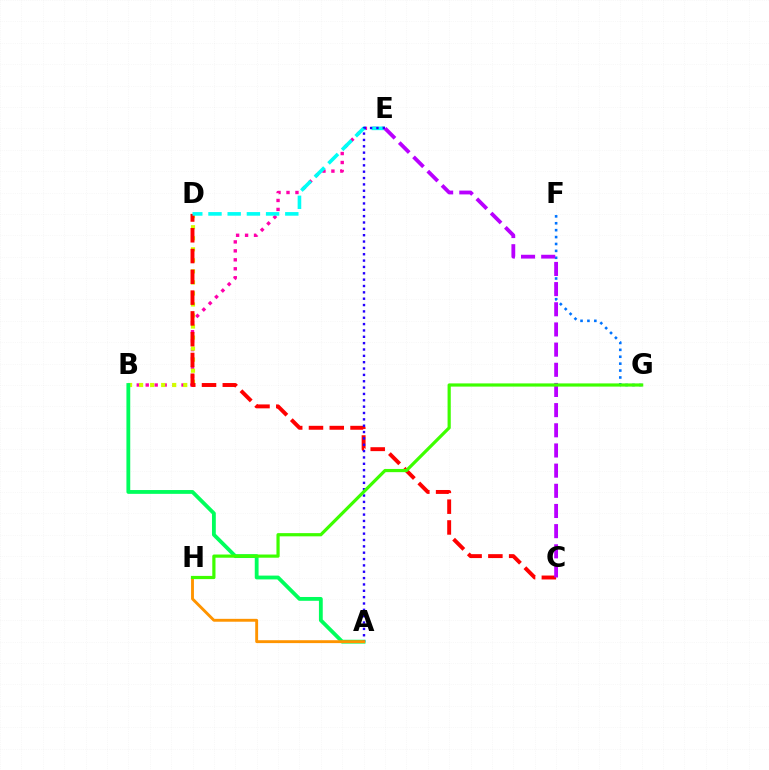{('B', 'E'): [{'color': '#ff00ac', 'line_style': 'dotted', 'thickness': 2.43}], ('B', 'D'): [{'color': '#d1ff00', 'line_style': 'dotted', 'thickness': 3.0}], ('A', 'B'): [{'color': '#00ff5c', 'line_style': 'solid', 'thickness': 2.75}], ('C', 'D'): [{'color': '#ff0000', 'line_style': 'dashed', 'thickness': 2.82}], ('D', 'E'): [{'color': '#00fff6', 'line_style': 'dashed', 'thickness': 2.61}], ('A', 'E'): [{'color': '#2500ff', 'line_style': 'dotted', 'thickness': 1.73}], ('A', 'H'): [{'color': '#ff9400', 'line_style': 'solid', 'thickness': 2.08}], ('F', 'G'): [{'color': '#0074ff', 'line_style': 'dotted', 'thickness': 1.88}], ('C', 'E'): [{'color': '#b900ff', 'line_style': 'dashed', 'thickness': 2.74}], ('G', 'H'): [{'color': '#3dff00', 'line_style': 'solid', 'thickness': 2.31}]}